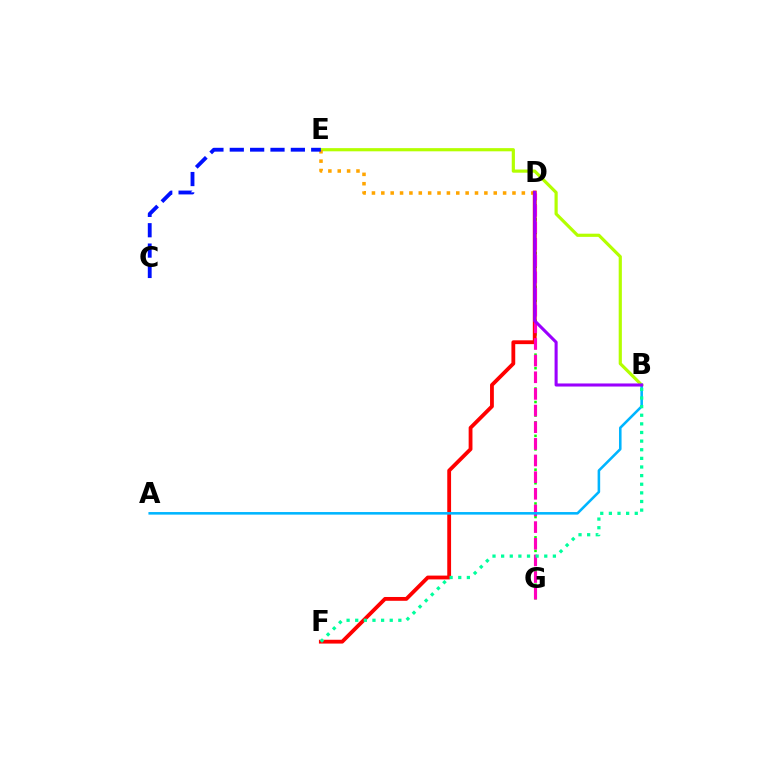{('D', 'G'): [{'color': '#08ff00', 'line_style': 'dotted', 'thickness': 1.84}, {'color': '#ff00bd', 'line_style': 'dashed', 'thickness': 2.26}], ('B', 'E'): [{'color': '#b3ff00', 'line_style': 'solid', 'thickness': 2.29}], ('D', 'E'): [{'color': '#ffa500', 'line_style': 'dotted', 'thickness': 2.55}], ('D', 'F'): [{'color': '#ff0000', 'line_style': 'solid', 'thickness': 2.75}], ('C', 'E'): [{'color': '#0010ff', 'line_style': 'dashed', 'thickness': 2.77}], ('A', 'B'): [{'color': '#00b5ff', 'line_style': 'solid', 'thickness': 1.85}], ('B', 'D'): [{'color': '#9b00ff', 'line_style': 'solid', 'thickness': 2.21}], ('B', 'F'): [{'color': '#00ff9d', 'line_style': 'dotted', 'thickness': 2.34}]}